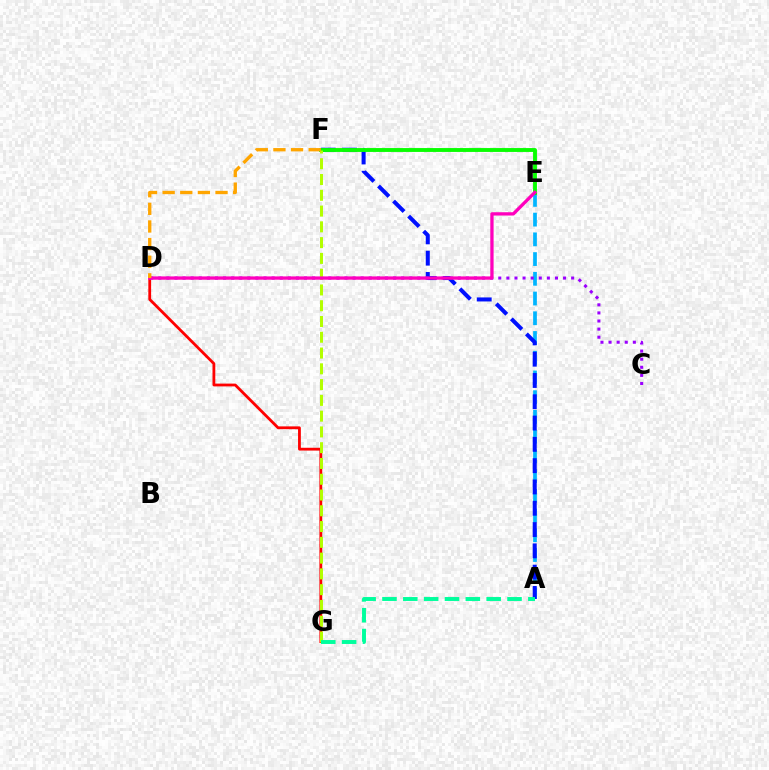{('A', 'E'): [{'color': '#00b5ff', 'line_style': 'dashed', 'thickness': 2.68}], ('A', 'F'): [{'color': '#0010ff', 'line_style': 'dashed', 'thickness': 2.89}], ('E', 'F'): [{'color': '#08ff00', 'line_style': 'solid', 'thickness': 2.79}], ('D', 'G'): [{'color': '#ff0000', 'line_style': 'solid', 'thickness': 2.01}], ('C', 'D'): [{'color': '#9b00ff', 'line_style': 'dotted', 'thickness': 2.2}], ('F', 'G'): [{'color': '#b3ff00', 'line_style': 'dashed', 'thickness': 2.14}], ('D', 'E'): [{'color': '#ff00bd', 'line_style': 'solid', 'thickness': 2.38}], ('A', 'G'): [{'color': '#00ff9d', 'line_style': 'dashed', 'thickness': 2.83}], ('D', 'F'): [{'color': '#ffa500', 'line_style': 'dashed', 'thickness': 2.39}]}